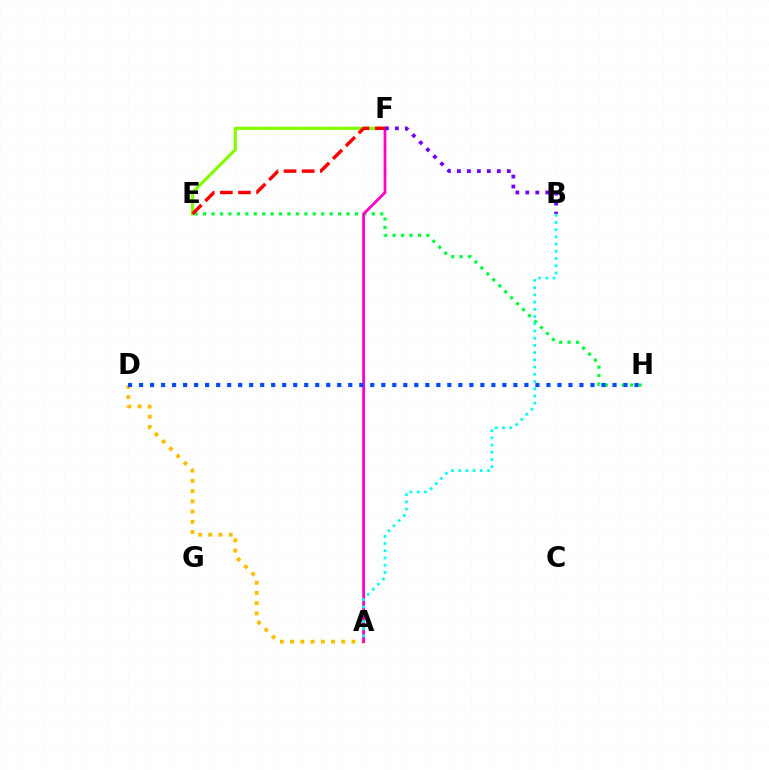{('E', 'H'): [{'color': '#00ff39', 'line_style': 'dotted', 'thickness': 2.29}], ('E', 'F'): [{'color': '#84ff00', 'line_style': 'solid', 'thickness': 2.3}, {'color': '#ff0000', 'line_style': 'dashed', 'thickness': 2.47}], ('A', 'D'): [{'color': '#ffbd00', 'line_style': 'dotted', 'thickness': 2.78}], ('A', 'F'): [{'color': '#ff00cf', 'line_style': 'solid', 'thickness': 2.02}], ('B', 'F'): [{'color': '#7200ff', 'line_style': 'dotted', 'thickness': 2.71}], ('D', 'H'): [{'color': '#004bff', 'line_style': 'dotted', 'thickness': 2.99}], ('A', 'B'): [{'color': '#00fff6', 'line_style': 'dotted', 'thickness': 1.96}]}